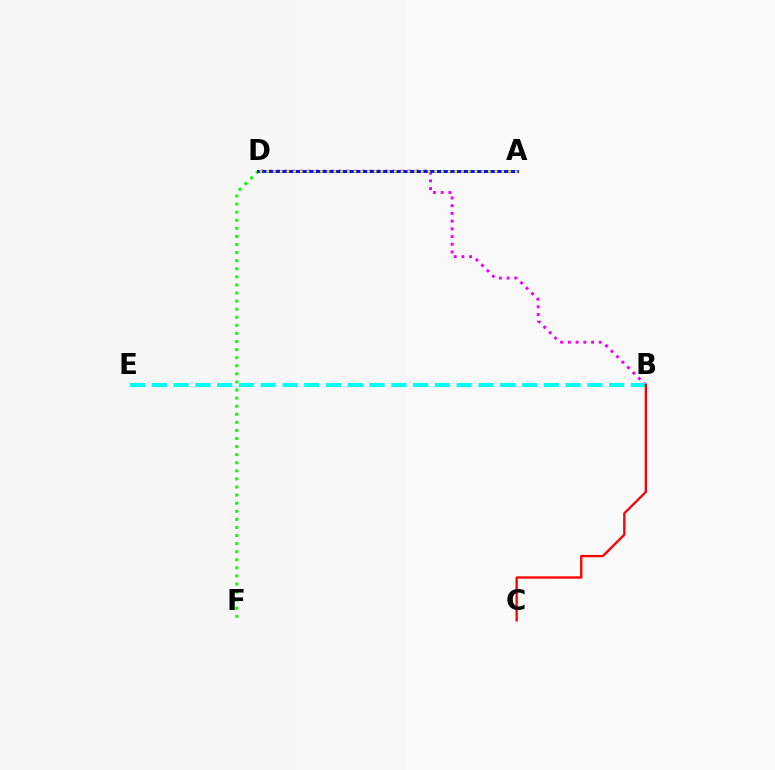{('B', 'D'): [{'color': '#ee00ff', 'line_style': 'dotted', 'thickness': 2.1}], ('B', 'E'): [{'color': '#00fff6', 'line_style': 'dashed', 'thickness': 2.96}], ('D', 'F'): [{'color': '#08ff00', 'line_style': 'dotted', 'thickness': 2.2}], ('A', 'D'): [{'color': '#0010ff', 'line_style': 'solid', 'thickness': 2.13}, {'color': '#fcf500', 'line_style': 'dotted', 'thickness': 1.83}], ('B', 'C'): [{'color': '#ff0000', 'line_style': 'solid', 'thickness': 1.68}]}